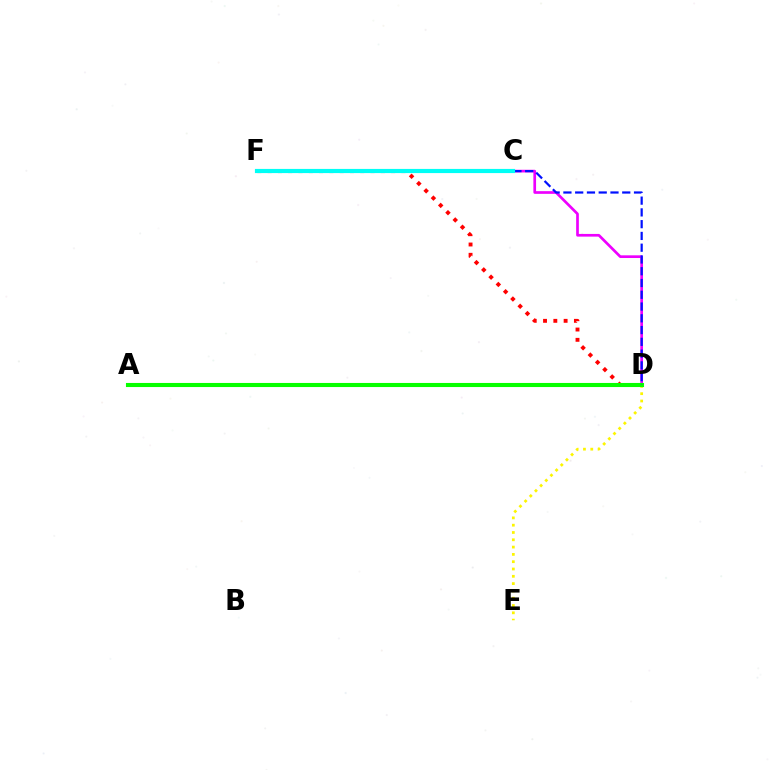{('C', 'D'): [{'color': '#ee00ff', 'line_style': 'solid', 'thickness': 1.94}, {'color': '#0010ff', 'line_style': 'dashed', 'thickness': 1.6}], ('D', 'F'): [{'color': '#ff0000', 'line_style': 'dotted', 'thickness': 2.8}], ('D', 'E'): [{'color': '#fcf500', 'line_style': 'dotted', 'thickness': 1.98}], ('A', 'D'): [{'color': '#08ff00', 'line_style': 'solid', 'thickness': 2.94}], ('C', 'F'): [{'color': '#00fff6', 'line_style': 'solid', 'thickness': 3.0}]}